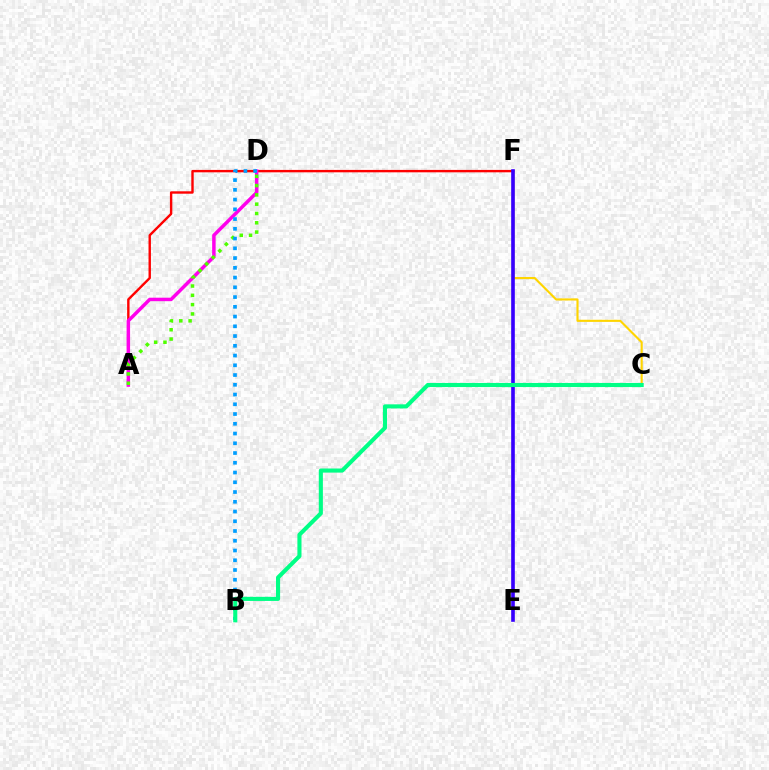{('A', 'F'): [{'color': '#ff0000', 'line_style': 'solid', 'thickness': 1.73}], ('A', 'D'): [{'color': '#ff00ed', 'line_style': 'solid', 'thickness': 2.5}, {'color': '#4fff00', 'line_style': 'dotted', 'thickness': 2.53}], ('C', 'F'): [{'color': '#ffd500', 'line_style': 'solid', 'thickness': 1.53}], ('E', 'F'): [{'color': '#3700ff', 'line_style': 'solid', 'thickness': 2.62}], ('B', 'D'): [{'color': '#009eff', 'line_style': 'dotted', 'thickness': 2.65}], ('B', 'C'): [{'color': '#00ff86', 'line_style': 'solid', 'thickness': 2.95}]}